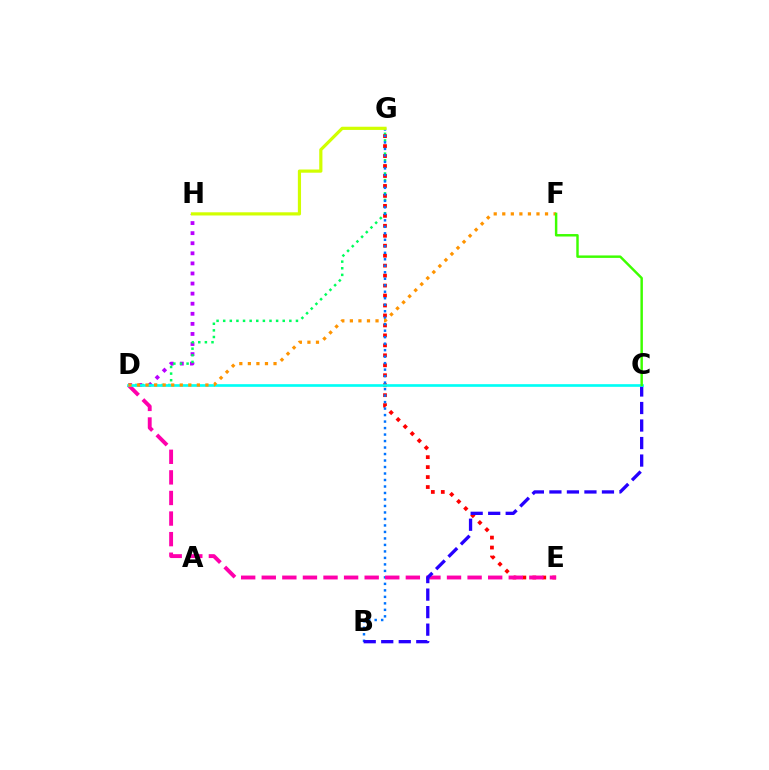{('D', 'H'): [{'color': '#b900ff', 'line_style': 'dotted', 'thickness': 2.74}], ('D', 'G'): [{'color': '#00ff5c', 'line_style': 'dotted', 'thickness': 1.8}], ('E', 'G'): [{'color': '#ff0000', 'line_style': 'dotted', 'thickness': 2.71}], ('B', 'G'): [{'color': '#0074ff', 'line_style': 'dotted', 'thickness': 1.76}], ('D', 'E'): [{'color': '#ff00ac', 'line_style': 'dashed', 'thickness': 2.8}], ('B', 'C'): [{'color': '#2500ff', 'line_style': 'dashed', 'thickness': 2.38}], ('C', 'D'): [{'color': '#00fff6', 'line_style': 'solid', 'thickness': 1.92}], ('D', 'F'): [{'color': '#ff9400', 'line_style': 'dotted', 'thickness': 2.32}], ('G', 'H'): [{'color': '#d1ff00', 'line_style': 'solid', 'thickness': 2.3}], ('C', 'F'): [{'color': '#3dff00', 'line_style': 'solid', 'thickness': 1.77}]}